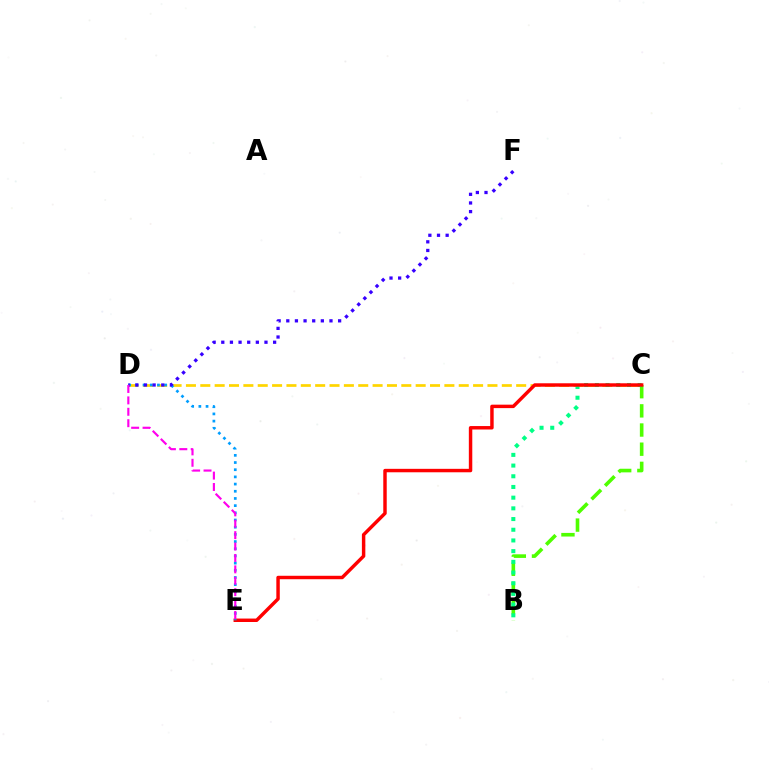{('B', 'C'): [{'color': '#4fff00', 'line_style': 'dashed', 'thickness': 2.6}, {'color': '#00ff86', 'line_style': 'dotted', 'thickness': 2.91}], ('C', 'D'): [{'color': '#ffd500', 'line_style': 'dashed', 'thickness': 1.95}], ('C', 'E'): [{'color': '#ff0000', 'line_style': 'solid', 'thickness': 2.48}], ('D', 'E'): [{'color': '#009eff', 'line_style': 'dotted', 'thickness': 1.95}, {'color': '#ff00ed', 'line_style': 'dashed', 'thickness': 1.55}], ('D', 'F'): [{'color': '#3700ff', 'line_style': 'dotted', 'thickness': 2.35}]}